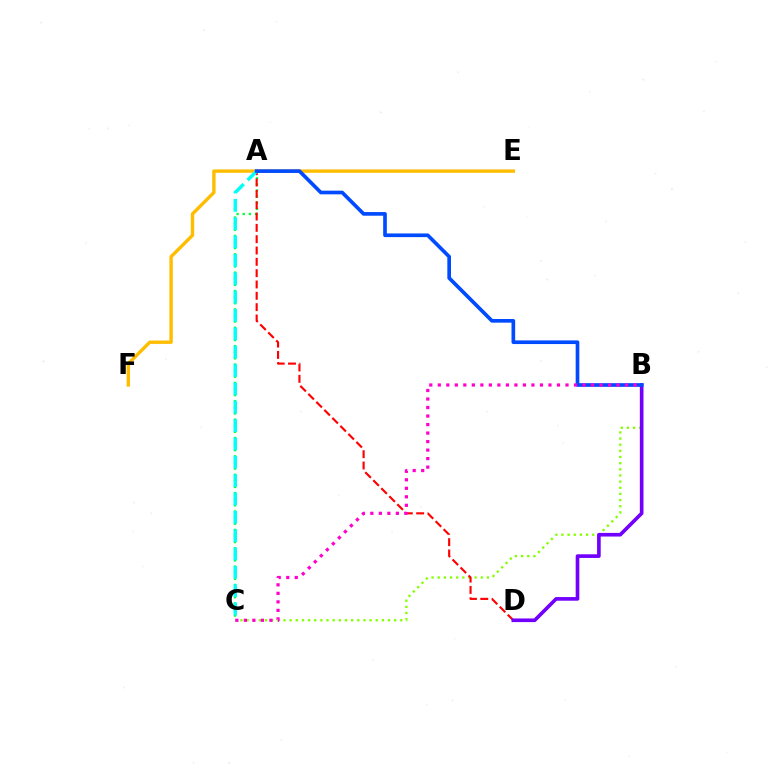{('E', 'F'): [{'color': '#ffbd00', 'line_style': 'solid', 'thickness': 2.43}], ('B', 'C'): [{'color': '#84ff00', 'line_style': 'dotted', 'thickness': 1.67}, {'color': '#ff00cf', 'line_style': 'dotted', 'thickness': 2.31}], ('A', 'C'): [{'color': '#00ff39', 'line_style': 'dotted', 'thickness': 1.66}, {'color': '#00fff6', 'line_style': 'dashed', 'thickness': 2.49}], ('A', 'D'): [{'color': '#ff0000', 'line_style': 'dashed', 'thickness': 1.54}], ('B', 'D'): [{'color': '#7200ff', 'line_style': 'solid', 'thickness': 2.62}], ('A', 'B'): [{'color': '#004bff', 'line_style': 'solid', 'thickness': 2.64}]}